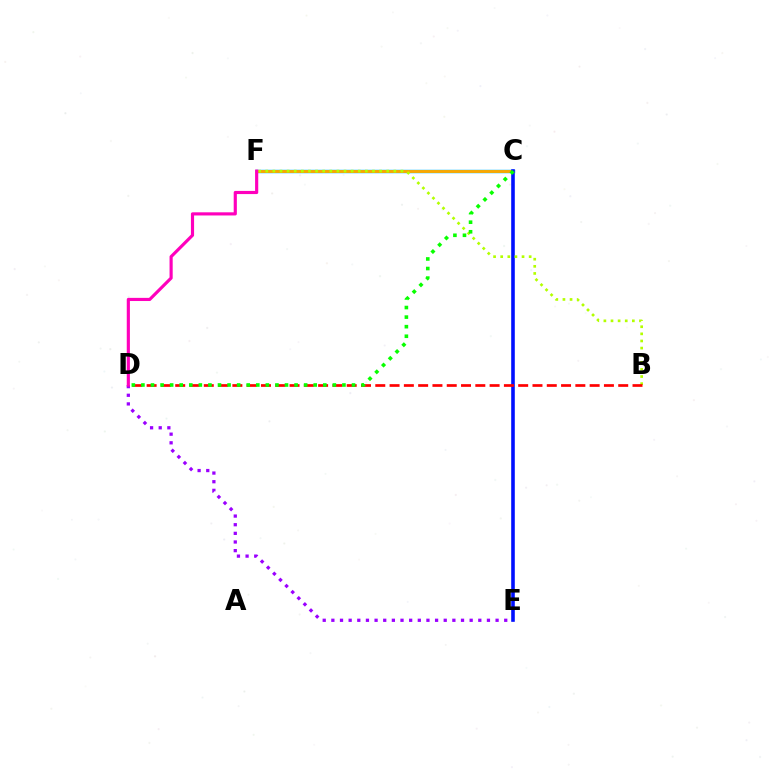{('C', 'F'): [{'color': '#00b5ff', 'line_style': 'solid', 'thickness': 2.49}, {'color': '#00ff9d', 'line_style': 'solid', 'thickness': 1.93}, {'color': '#ffa500', 'line_style': 'solid', 'thickness': 2.06}], ('D', 'E'): [{'color': '#9b00ff', 'line_style': 'dotted', 'thickness': 2.35}], ('C', 'E'): [{'color': '#0010ff', 'line_style': 'solid', 'thickness': 2.59}], ('B', 'F'): [{'color': '#b3ff00', 'line_style': 'dotted', 'thickness': 1.93}], ('B', 'D'): [{'color': '#ff0000', 'line_style': 'dashed', 'thickness': 1.94}], ('D', 'F'): [{'color': '#ff00bd', 'line_style': 'solid', 'thickness': 2.27}], ('C', 'D'): [{'color': '#08ff00', 'line_style': 'dotted', 'thickness': 2.6}]}